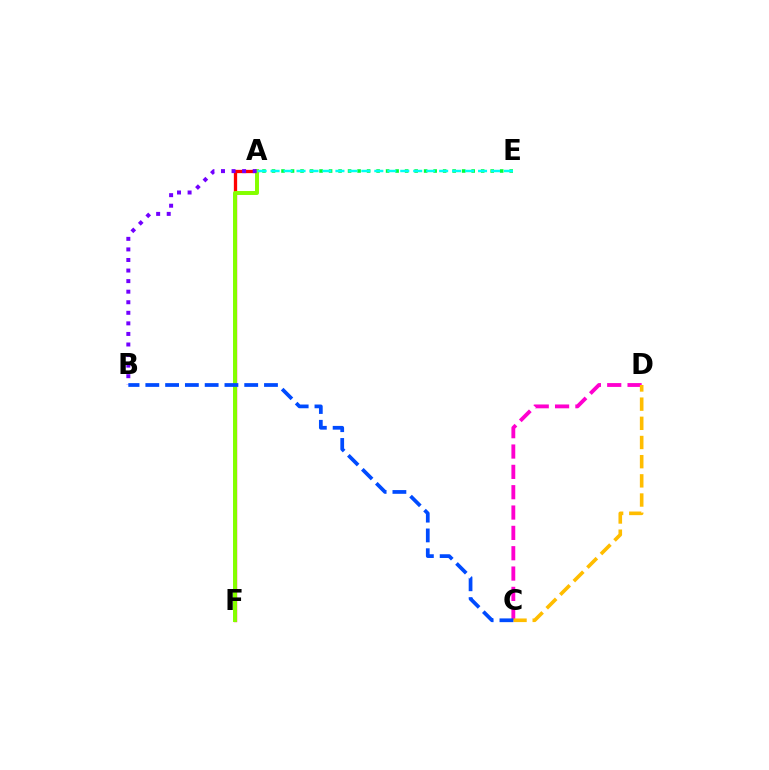{('C', 'D'): [{'color': '#ff00cf', 'line_style': 'dashed', 'thickness': 2.76}, {'color': '#ffbd00', 'line_style': 'dashed', 'thickness': 2.61}], ('A', 'F'): [{'color': '#ff0000', 'line_style': 'solid', 'thickness': 2.37}, {'color': '#84ff00', 'line_style': 'solid', 'thickness': 2.85}], ('A', 'E'): [{'color': '#00ff39', 'line_style': 'dotted', 'thickness': 2.58}, {'color': '#00fff6', 'line_style': 'dashed', 'thickness': 1.76}], ('A', 'B'): [{'color': '#7200ff', 'line_style': 'dotted', 'thickness': 2.87}], ('B', 'C'): [{'color': '#004bff', 'line_style': 'dashed', 'thickness': 2.69}]}